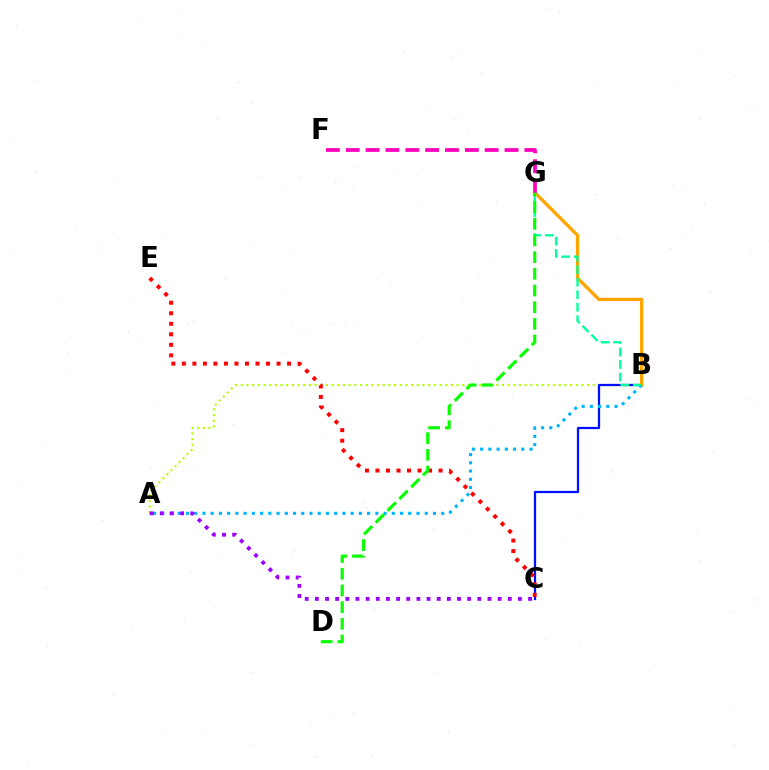{('A', 'B'): [{'color': '#b3ff00', 'line_style': 'dotted', 'thickness': 1.54}, {'color': '#00b5ff', 'line_style': 'dotted', 'thickness': 2.24}], ('B', 'C'): [{'color': '#0010ff', 'line_style': 'solid', 'thickness': 1.63}], ('C', 'E'): [{'color': '#ff0000', 'line_style': 'dotted', 'thickness': 2.86}], ('B', 'G'): [{'color': '#ffa500', 'line_style': 'solid', 'thickness': 2.39}, {'color': '#00ff9d', 'line_style': 'dashed', 'thickness': 1.7}], ('F', 'G'): [{'color': '#ff00bd', 'line_style': 'dashed', 'thickness': 2.7}], ('D', 'G'): [{'color': '#08ff00', 'line_style': 'dashed', 'thickness': 2.27}], ('A', 'C'): [{'color': '#9b00ff', 'line_style': 'dotted', 'thickness': 2.76}]}